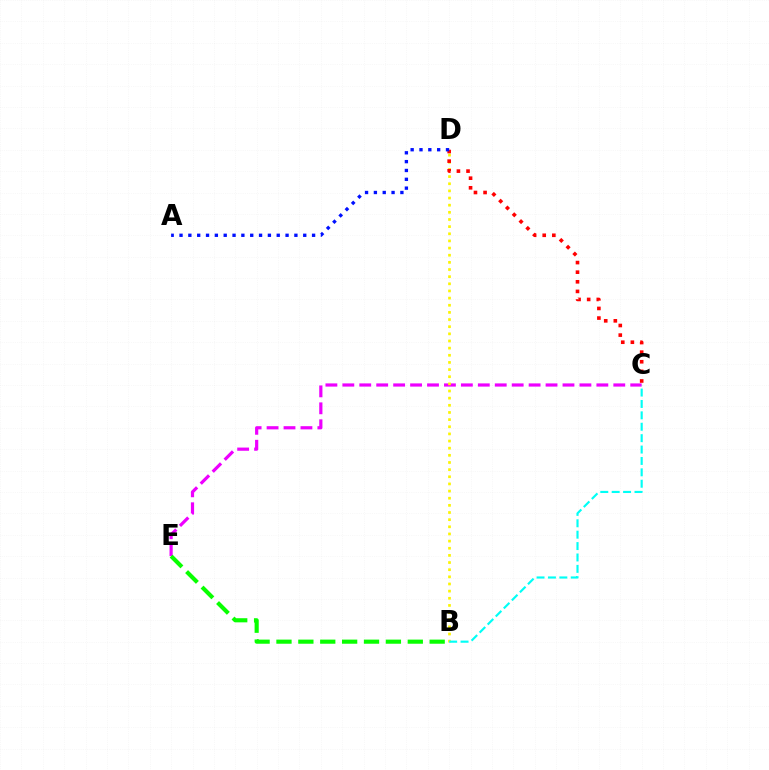{('C', 'E'): [{'color': '#ee00ff', 'line_style': 'dashed', 'thickness': 2.3}], ('B', 'E'): [{'color': '#08ff00', 'line_style': 'dashed', 'thickness': 2.97}], ('B', 'D'): [{'color': '#fcf500', 'line_style': 'dotted', 'thickness': 1.94}], ('B', 'C'): [{'color': '#00fff6', 'line_style': 'dashed', 'thickness': 1.55}], ('C', 'D'): [{'color': '#ff0000', 'line_style': 'dotted', 'thickness': 2.61}], ('A', 'D'): [{'color': '#0010ff', 'line_style': 'dotted', 'thickness': 2.4}]}